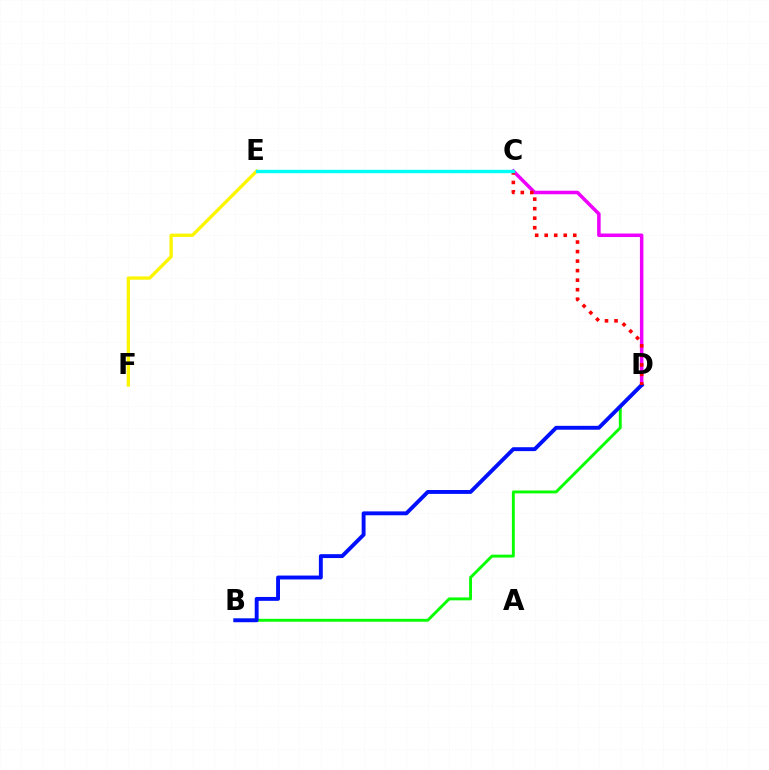{('B', 'D'): [{'color': '#08ff00', 'line_style': 'solid', 'thickness': 2.09}, {'color': '#0010ff', 'line_style': 'solid', 'thickness': 2.81}], ('C', 'D'): [{'color': '#ee00ff', 'line_style': 'solid', 'thickness': 2.53}, {'color': '#ff0000', 'line_style': 'dotted', 'thickness': 2.59}], ('E', 'F'): [{'color': '#fcf500', 'line_style': 'solid', 'thickness': 2.37}], ('C', 'E'): [{'color': '#00fff6', 'line_style': 'solid', 'thickness': 2.44}]}